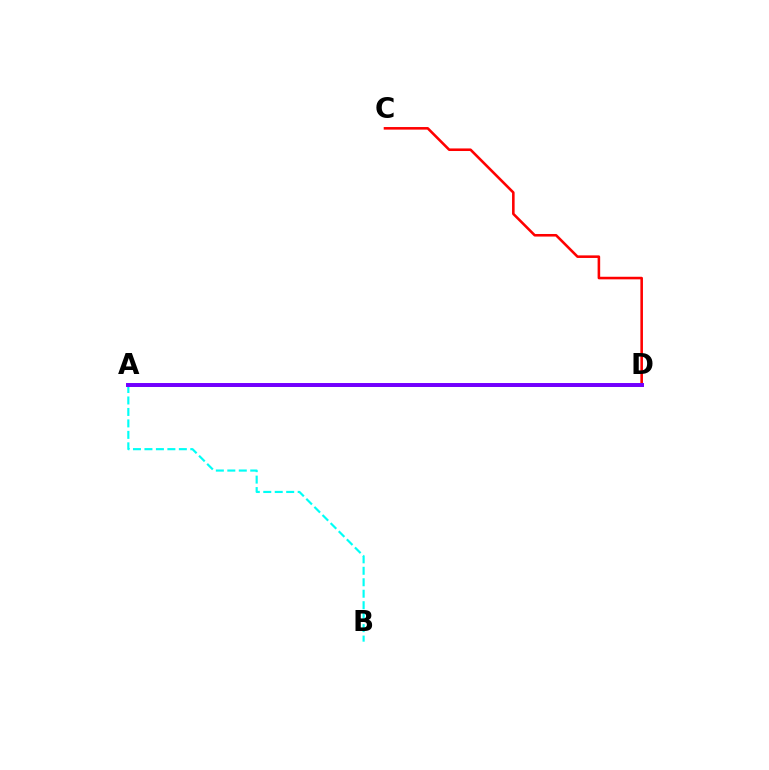{('A', 'B'): [{'color': '#00fff6', 'line_style': 'dashed', 'thickness': 1.56}], ('C', 'D'): [{'color': '#ff0000', 'line_style': 'solid', 'thickness': 1.86}], ('A', 'D'): [{'color': '#84ff00', 'line_style': 'solid', 'thickness': 1.98}, {'color': '#7200ff', 'line_style': 'solid', 'thickness': 2.85}]}